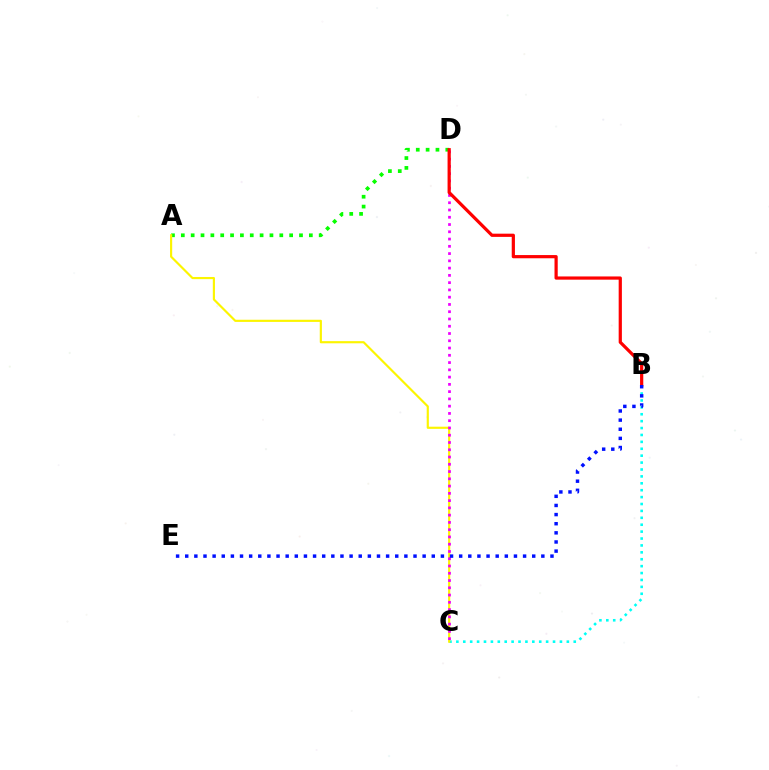{('B', 'C'): [{'color': '#00fff6', 'line_style': 'dotted', 'thickness': 1.88}], ('A', 'D'): [{'color': '#08ff00', 'line_style': 'dotted', 'thickness': 2.68}], ('A', 'C'): [{'color': '#fcf500', 'line_style': 'solid', 'thickness': 1.55}], ('C', 'D'): [{'color': '#ee00ff', 'line_style': 'dotted', 'thickness': 1.97}], ('B', 'D'): [{'color': '#ff0000', 'line_style': 'solid', 'thickness': 2.31}], ('B', 'E'): [{'color': '#0010ff', 'line_style': 'dotted', 'thickness': 2.48}]}